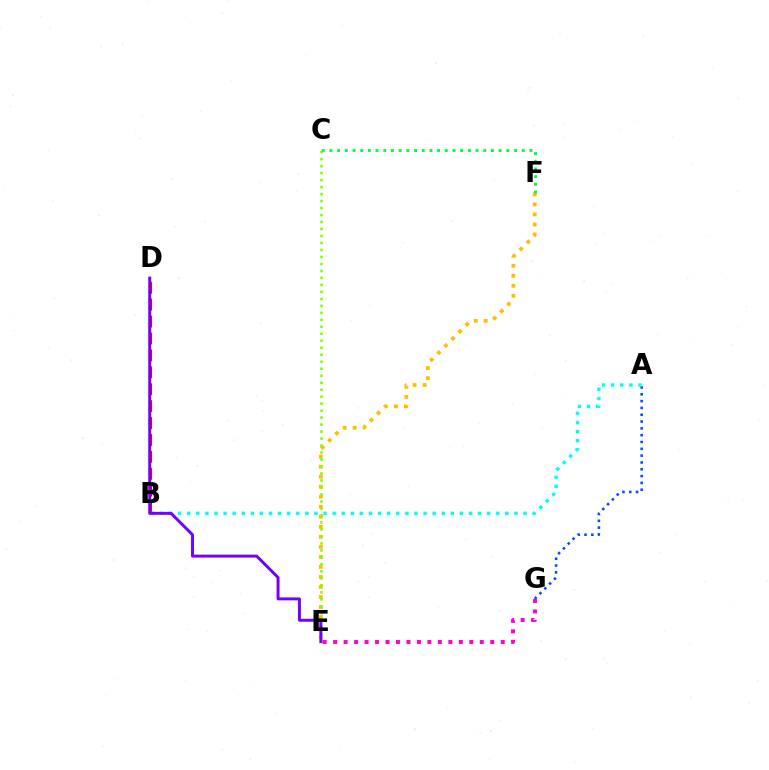{('A', 'G'): [{'color': '#004bff', 'line_style': 'dotted', 'thickness': 1.85}], ('E', 'F'): [{'color': '#ffbd00', 'line_style': 'dotted', 'thickness': 2.72}], ('C', 'E'): [{'color': '#84ff00', 'line_style': 'dotted', 'thickness': 1.9}], ('B', 'D'): [{'color': '#ff0000', 'line_style': 'dashed', 'thickness': 2.3}], ('E', 'G'): [{'color': '#ff00cf', 'line_style': 'dotted', 'thickness': 2.85}], ('A', 'B'): [{'color': '#00fff6', 'line_style': 'dotted', 'thickness': 2.47}], ('D', 'E'): [{'color': '#7200ff', 'line_style': 'solid', 'thickness': 2.12}], ('C', 'F'): [{'color': '#00ff39', 'line_style': 'dotted', 'thickness': 2.09}]}